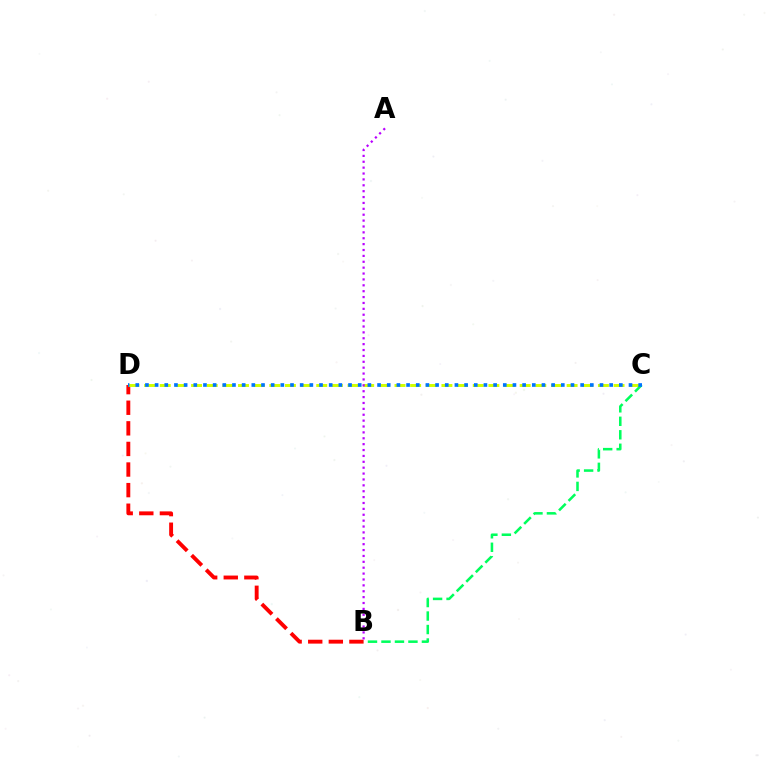{('B', 'D'): [{'color': '#ff0000', 'line_style': 'dashed', 'thickness': 2.8}], ('C', 'D'): [{'color': '#d1ff00', 'line_style': 'dashed', 'thickness': 2.13}, {'color': '#0074ff', 'line_style': 'dotted', 'thickness': 2.63}], ('A', 'B'): [{'color': '#b900ff', 'line_style': 'dotted', 'thickness': 1.6}], ('B', 'C'): [{'color': '#00ff5c', 'line_style': 'dashed', 'thickness': 1.83}]}